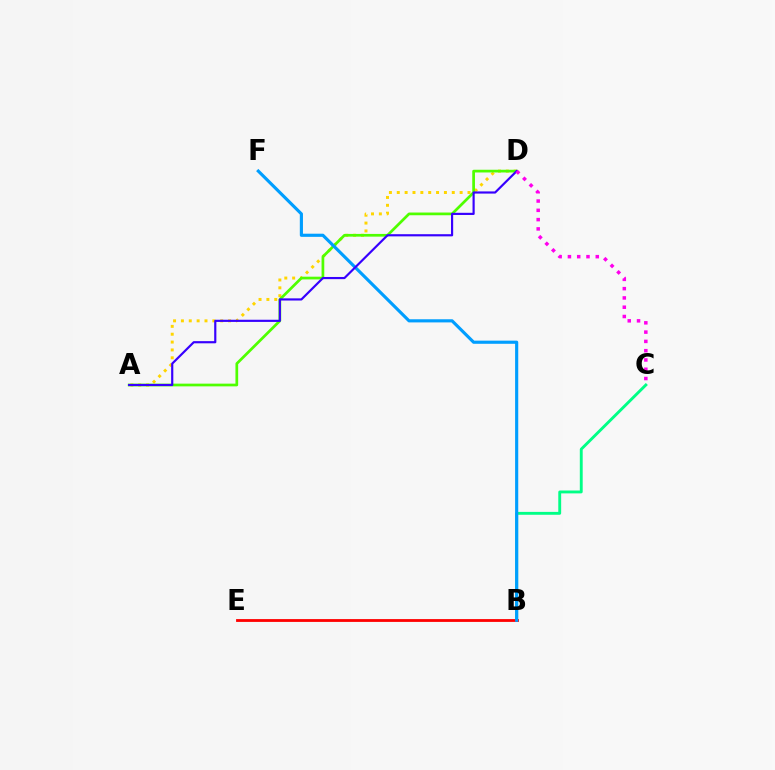{('B', 'C'): [{'color': '#00ff86', 'line_style': 'solid', 'thickness': 2.07}], ('A', 'D'): [{'color': '#ffd500', 'line_style': 'dotted', 'thickness': 2.14}, {'color': '#4fff00', 'line_style': 'solid', 'thickness': 1.96}, {'color': '#3700ff', 'line_style': 'solid', 'thickness': 1.56}], ('B', 'E'): [{'color': '#ff0000', 'line_style': 'solid', 'thickness': 2.02}], ('B', 'F'): [{'color': '#009eff', 'line_style': 'solid', 'thickness': 2.27}], ('C', 'D'): [{'color': '#ff00ed', 'line_style': 'dotted', 'thickness': 2.52}]}